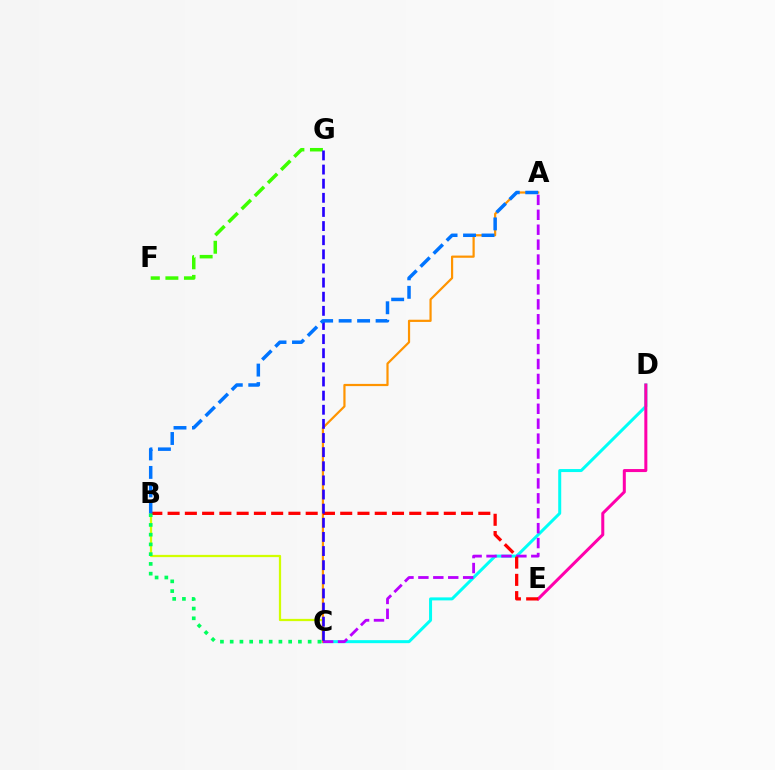{('B', 'C'): [{'color': '#d1ff00', 'line_style': 'solid', 'thickness': 1.62}, {'color': '#00ff5c', 'line_style': 'dotted', 'thickness': 2.65}], ('C', 'D'): [{'color': '#00fff6', 'line_style': 'solid', 'thickness': 2.16}], ('D', 'E'): [{'color': '#ff00ac', 'line_style': 'solid', 'thickness': 2.17}], ('A', 'C'): [{'color': '#ff9400', 'line_style': 'solid', 'thickness': 1.59}, {'color': '#b900ff', 'line_style': 'dashed', 'thickness': 2.03}], ('B', 'E'): [{'color': '#ff0000', 'line_style': 'dashed', 'thickness': 2.35}], ('F', 'G'): [{'color': '#3dff00', 'line_style': 'dashed', 'thickness': 2.52}], ('C', 'G'): [{'color': '#2500ff', 'line_style': 'dashed', 'thickness': 1.92}], ('A', 'B'): [{'color': '#0074ff', 'line_style': 'dashed', 'thickness': 2.51}]}